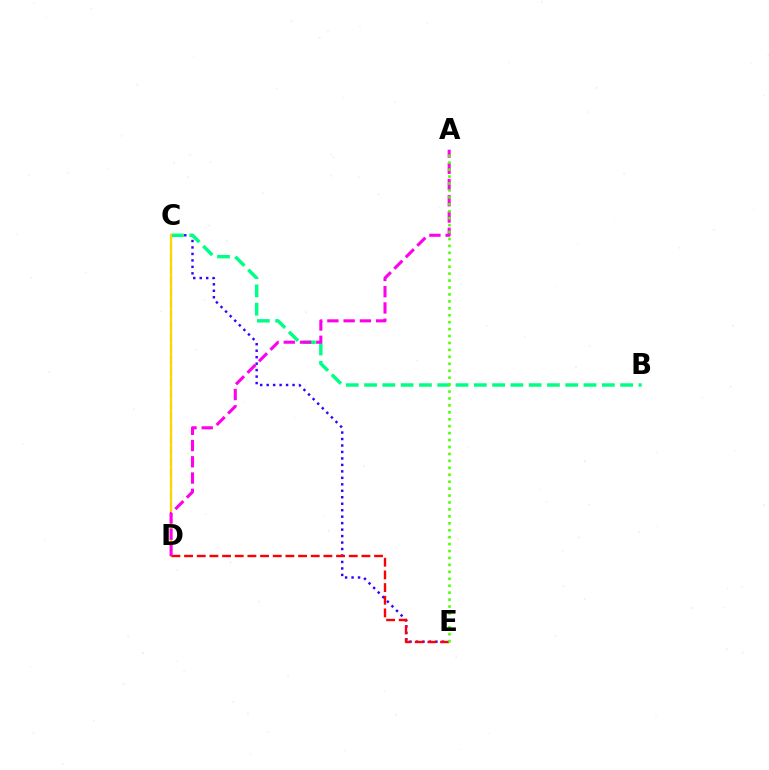{('C', 'E'): [{'color': '#3700ff', 'line_style': 'dotted', 'thickness': 1.76}], ('B', 'C'): [{'color': '#00ff86', 'line_style': 'dashed', 'thickness': 2.48}], ('C', 'D'): [{'color': '#009eff', 'line_style': 'dashed', 'thickness': 1.54}, {'color': '#ffd500', 'line_style': 'solid', 'thickness': 1.59}], ('D', 'E'): [{'color': '#ff0000', 'line_style': 'dashed', 'thickness': 1.72}], ('A', 'D'): [{'color': '#ff00ed', 'line_style': 'dashed', 'thickness': 2.21}], ('A', 'E'): [{'color': '#4fff00', 'line_style': 'dotted', 'thickness': 1.88}]}